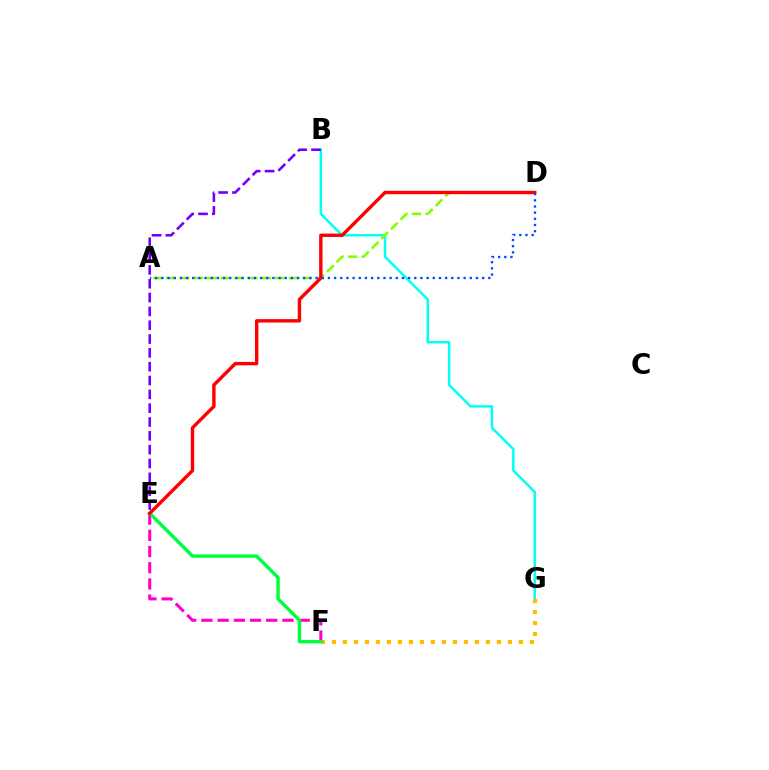{('B', 'G'): [{'color': '#00fff6', 'line_style': 'solid', 'thickness': 1.78}], ('F', 'G'): [{'color': '#ffbd00', 'line_style': 'dotted', 'thickness': 2.99}], ('E', 'F'): [{'color': '#ff00cf', 'line_style': 'dashed', 'thickness': 2.2}, {'color': '#00ff39', 'line_style': 'solid', 'thickness': 2.46}], ('A', 'D'): [{'color': '#84ff00', 'line_style': 'dashed', 'thickness': 1.85}, {'color': '#004bff', 'line_style': 'dotted', 'thickness': 1.68}], ('D', 'E'): [{'color': '#ff0000', 'line_style': 'solid', 'thickness': 2.45}], ('B', 'E'): [{'color': '#7200ff', 'line_style': 'dashed', 'thickness': 1.88}]}